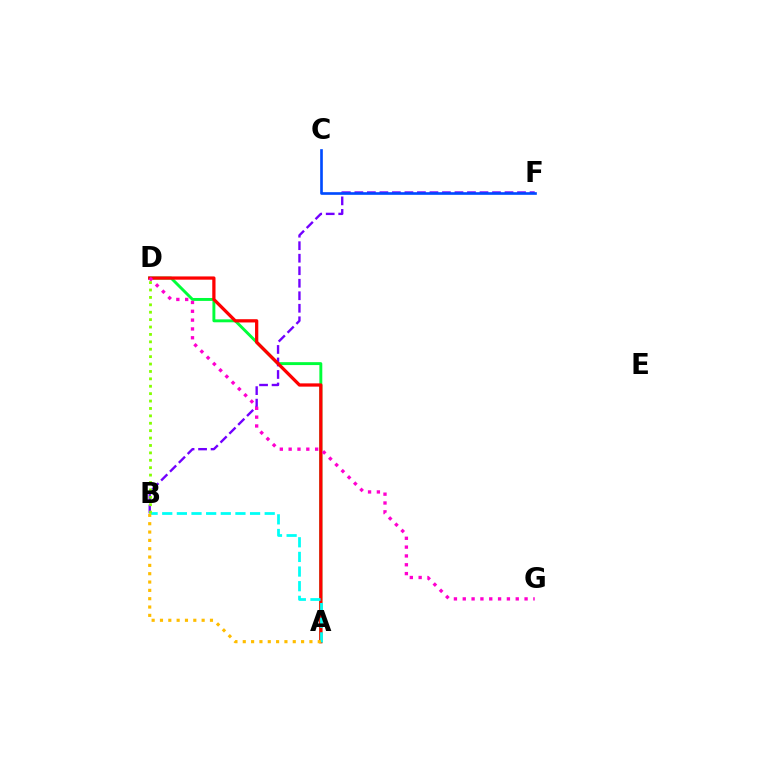{('A', 'D'): [{'color': '#00ff39', 'line_style': 'solid', 'thickness': 2.1}, {'color': '#ff0000', 'line_style': 'solid', 'thickness': 2.35}], ('B', 'F'): [{'color': '#7200ff', 'line_style': 'dashed', 'thickness': 1.7}], ('D', 'G'): [{'color': '#ff00cf', 'line_style': 'dotted', 'thickness': 2.4}], ('A', 'B'): [{'color': '#00fff6', 'line_style': 'dashed', 'thickness': 1.99}, {'color': '#ffbd00', 'line_style': 'dotted', 'thickness': 2.26}], ('C', 'F'): [{'color': '#004bff', 'line_style': 'solid', 'thickness': 1.91}], ('B', 'D'): [{'color': '#84ff00', 'line_style': 'dotted', 'thickness': 2.01}]}